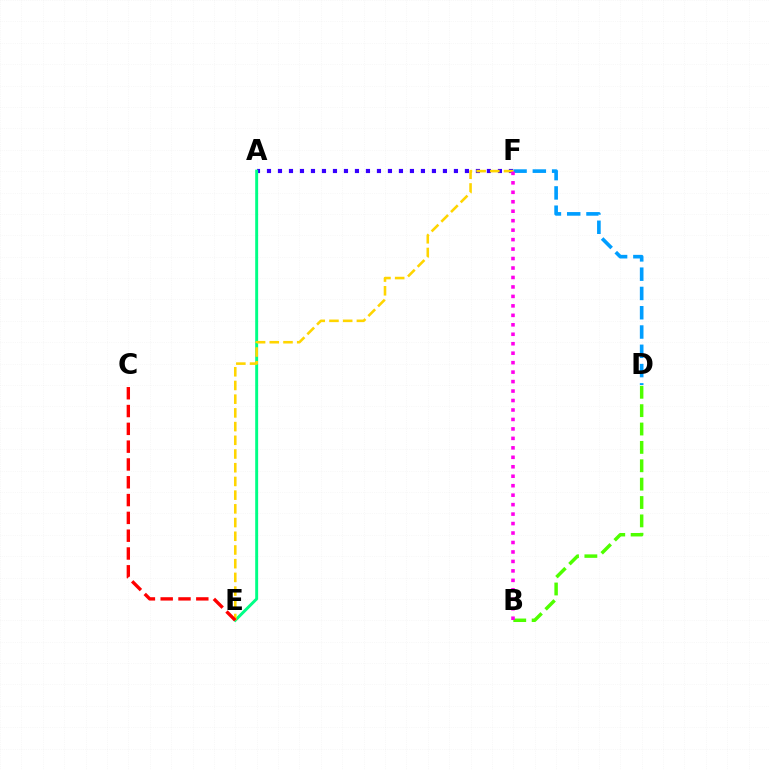{('A', 'F'): [{'color': '#3700ff', 'line_style': 'dotted', 'thickness': 2.99}], ('B', 'D'): [{'color': '#4fff00', 'line_style': 'dashed', 'thickness': 2.5}], ('A', 'E'): [{'color': '#00ff86', 'line_style': 'solid', 'thickness': 2.12}], ('D', 'F'): [{'color': '#009eff', 'line_style': 'dashed', 'thickness': 2.62}], ('E', 'F'): [{'color': '#ffd500', 'line_style': 'dashed', 'thickness': 1.86}], ('C', 'E'): [{'color': '#ff0000', 'line_style': 'dashed', 'thickness': 2.42}], ('B', 'F'): [{'color': '#ff00ed', 'line_style': 'dotted', 'thickness': 2.57}]}